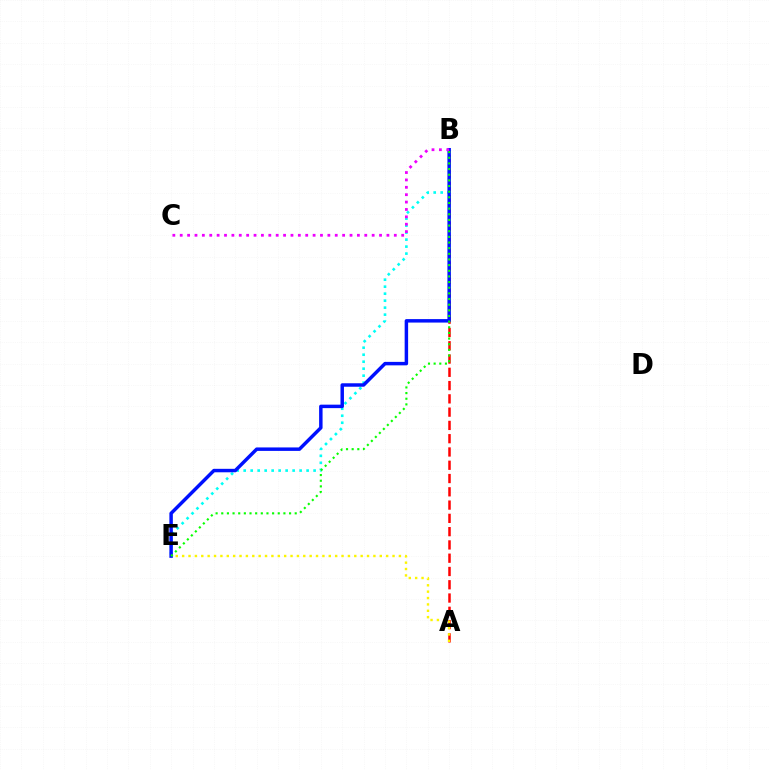{('A', 'B'): [{'color': '#ff0000', 'line_style': 'dashed', 'thickness': 1.8}], ('B', 'E'): [{'color': '#00fff6', 'line_style': 'dotted', 'thickness': 1.9}, {'color': '#0010ff', 'line_style': 'solid', 'thickness': 2.49}, {'color': '#08ff00', 'line_style': 'dotted', 'thickness': 1.54}], ('A', 'E'): [{'color': '#fcf500', 'line_style': 'dotted', 'thickness': 1.73}], ('B', 'C'): [{'color': '#ee00ff', 'line_style': 'dotted', 'thickness': 2.01}]}